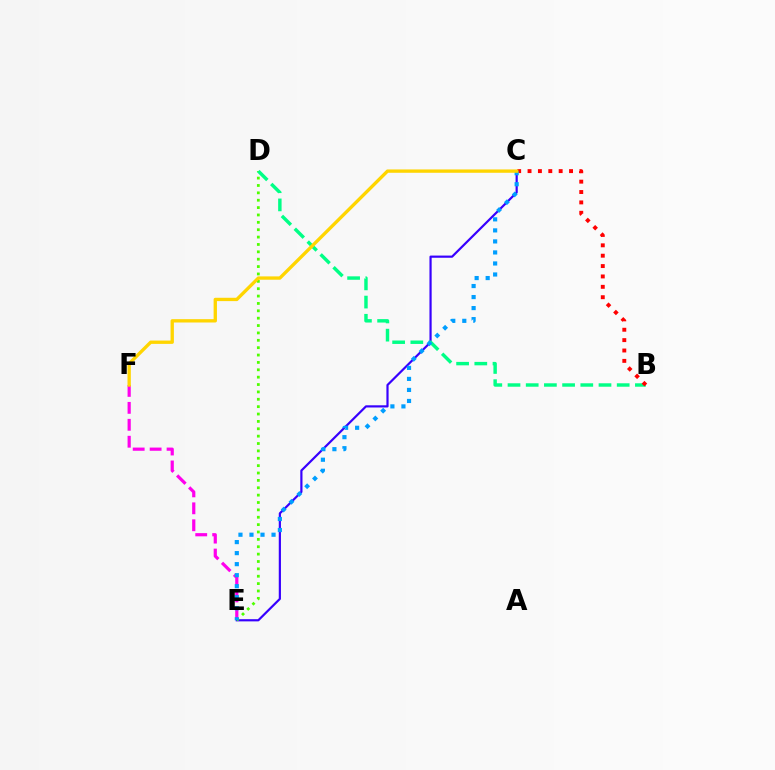{('C', 'E'): [{'color': '#3700ff', 'line_style': 'solid', 'thickness': 1.58}, {'color': '#009eff', 'line_style': 'dotted', 'thickness': 3.0}], ('D', 'E'): [{'color': '#4fff00', 'line_style': 'dotted', 'thickness': 2.0}], ('B', 'D'): [{'color': '#00ff86', 'line_style': 'dashed', 'thickness': 2.47}], ('B', 'C'): [{'color': '#ff0000', 'line_style': 'dotted', 'thickness': 2.82}], ('E', 'F'): [{'color': '#ff00ed', 'line_style': 'dashed', 'thickness': 2.3}], ('C', 'F'): [{'color': '#ffd500', 'line_style': 'solid', 'thickness': 2.4}]}